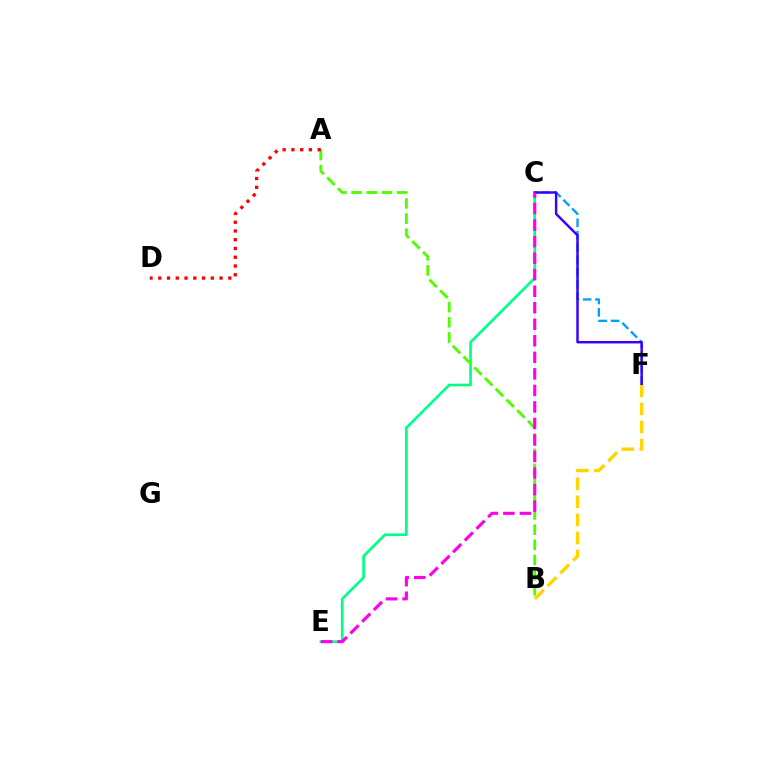{('C', 'E'): [{'color': '#00ff86', 'line_style': 'solid', 'thickness': 1.92}, {'color': '#ff00ed', 'line_style': 'dashed', 'thickness': 2.25}], ('A', 'B'): [{'color': '#4fff00', 'line_style': 'dashed', 'thickness': 2.06}], ('A', 'D'): [{'color': '#ff0000', 'line_style': 'dotted', 'thickness': 2.38}], ('C', 'F'): [{'color': '#009eff', 'line_style': 'dashed', 'thickness': 1.67}, {'color': '#3700ff', 'line_style': 'solid', 'thickness': 1.76}], ('B', 'F'): [{'color': '#ffd500', 'line_style': 'dashed', 'thickness': 2.46}]}